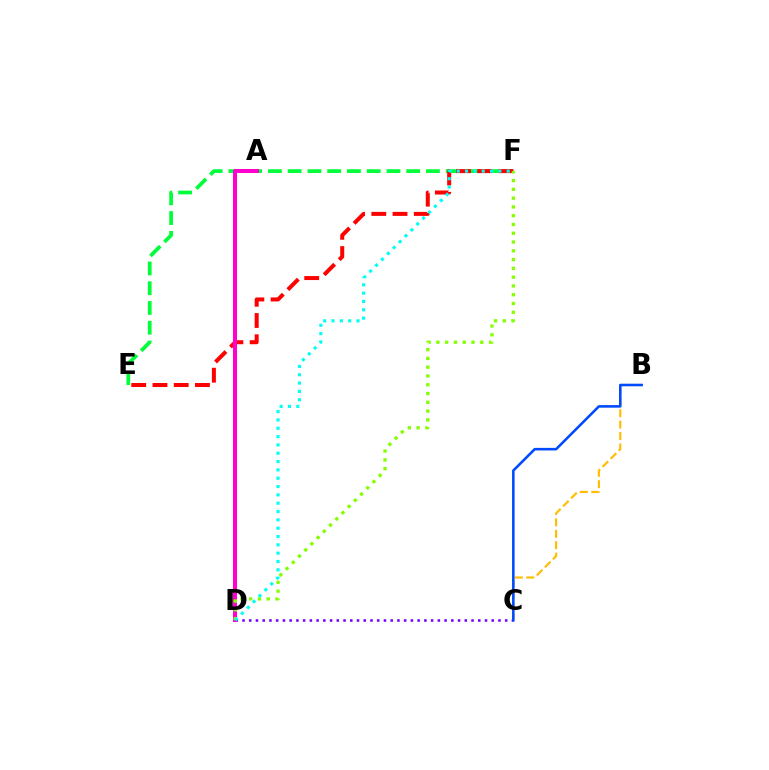{('E', 'F'): [{'color': '#00ff39', 'line_style': 'dashed', 'thickness': 2.68}, {'color': '#ff0000', 'line_style': 'dashed', 'thickness': 2.89}], ('B', 'C'): [{'color': '#ffbd00', 'line_style': 'dashed', 'thickness': 1.55}, {'color': '#004bff', 'line_style': 'solid', 'thickness': 1.84}], ('C', 'D'): [{'color': '#7200ff', 'line_style': 'dotted', 'thickness': 1.83}], ('A', 'D'): [{'color': '#ff00cf', 'line_style': 'solid', 'thickness': 2.9}], ('D', 'F'): [{'color': '#84ff00', 'line_style': 'dotted', 'thickness': 2.39}, {'color': '#00fff6', 'line_style': 'dotted', 'thickness': 2.26}]}